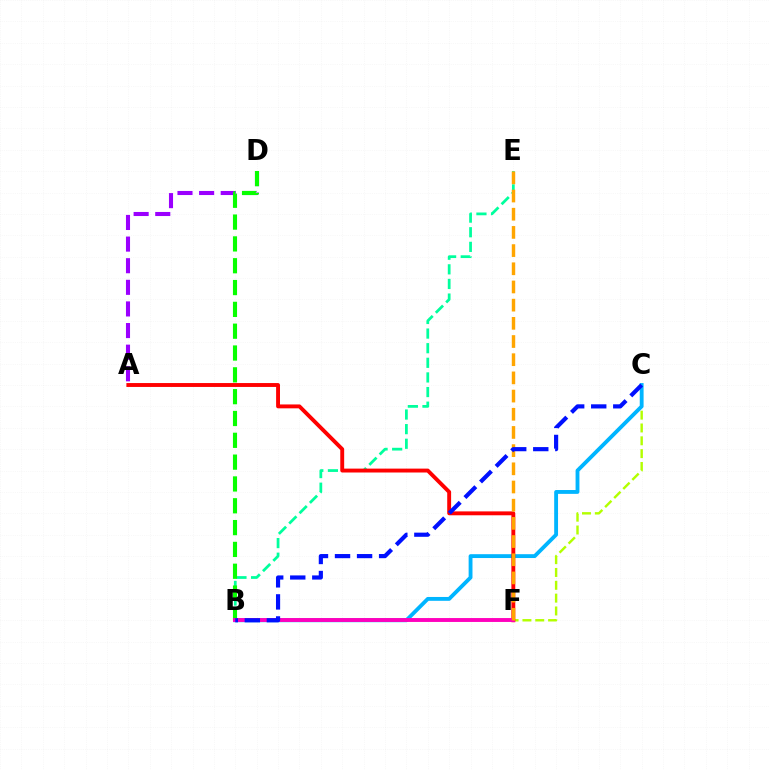{('C', 'F'): [{'color': '#b3ff00', 'line_style': 'dashed', 'thickness': 1.74}], ('B', 'E'): [{'color': '#00ff9d', 'line_style': 'dashed', 'thickness': 1.99}], ('A', 'D'): [{'color': '#9b00ff', 'line_style': 'dashed', 'thickness': 2.94}], ('B', 'C'): [{'color': '#00b5ff', 'line_style': 'solid', 'thickness': 2.77}, {'color': '#0010ff', 'line_style': 'dashed', 'thickness': 3.0}], ('B', 'D'): [{'color': '#08ff00', 'line_style': 'dashed', 'thickness': 2.96}], ('A', 'F'): [{'color': '#ff0000', 'line_style': 'solid', 'thickness': 2.8}], ('B', 'F'): [{'color': '#ff00bd', 'line_style': 'solid', 'thickness': 2.81}], ('E', 'F'): [{'color': '#ffa500', 'line_style': 'dashed', 'thickness': 2.47}]}